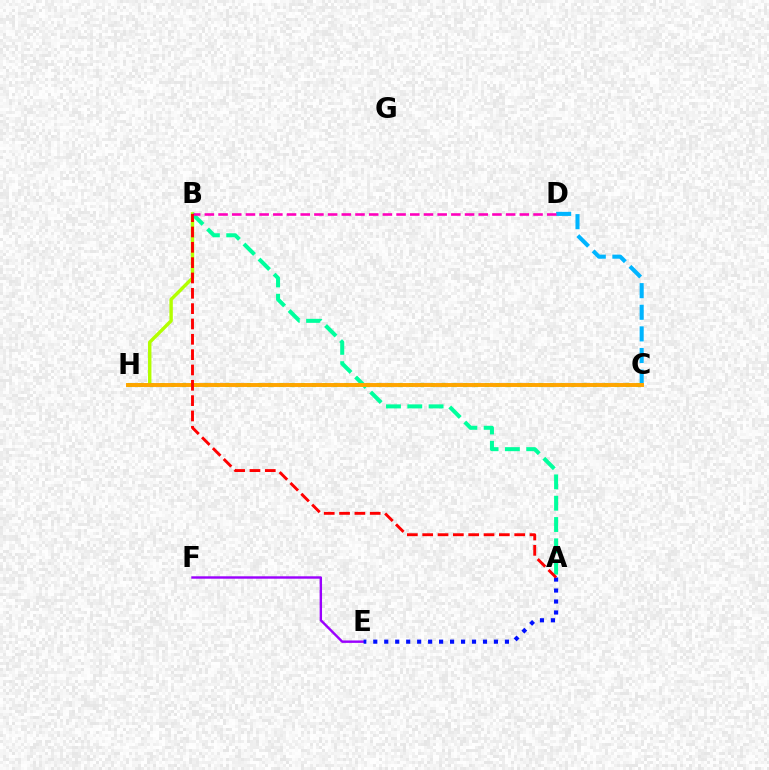{('B', 'H'): [{'color': '#b3ff00', 'line_style': 'solid', 'thickness': 2.45}], ('E', 'F'): [{'color': '#9b00ff', 'line_style': 'solid', 'thickness': 1.73}], ('A', 'E'): [{'color': '#0010ff', 'line_style': 'dotted', 'thickness': 2.98}], ('A', 'B'): [{'color': '#00ff9d', 'line_style': 'dashed', 'thickness': 2.89}, {'color': '#ff0000', 'line_style': 'dashed', 'thickness': 2.08}], ('C', 'D'): [{'color': '#00b5ff', 'line_style': 'dashed', 'thickness': 2.94}], ('C', 'H'): [{'color': '#08ff00', 'line_style': 'dotted', 'thickness': 2.94}, {'color': '#ffa500', 'line_style': 'solid', 'thickness': 2.83}], ('B', 'D'): [{'color': '#ff00bd', 'line_style': 'dashed', 'thickness': 1.86}]}